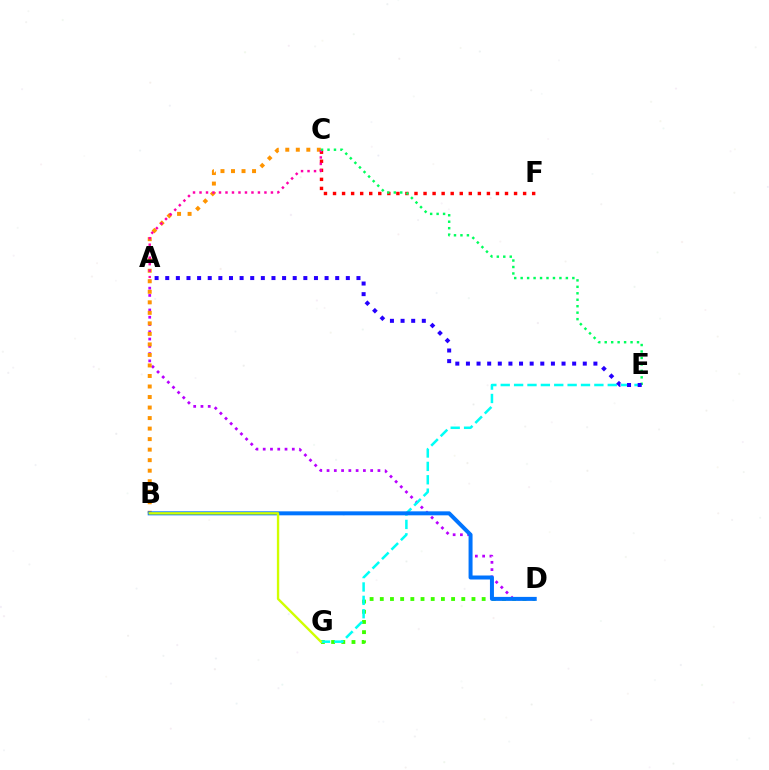{('C', 'F'): [{'color': '#ff0000', 'line_style': 'dotted', 'thickness': 2.46}], ('A', 'D'): [{'color': '#b900ff', 'line_style': 'dotted', 'thickness': 1.98}], ('D', 'G'): [{'color': '#3dff00', 'line_style': 'dotted', 'thickness': 2.77}], ('B', 'C'): [{'color': '#ff9400', 'line_style': 'dotted', 'thickness': 2.86}], ('E', 'G'): [{'color': '#00fff6', 'line_style': 'dashed', 'thickness': 1.82}], ('B', 'D'): [{'color': '#0074ff', 'line_style': 'solid', 'thickness': 2.87}], ('A', 'C'): [{'color': '#ff00ac', 'line_style': 'dotted', 'thickness': 1.76}], ('C', 'E'): [{'color': '#00ff5c', 'line_style': 'dotted', 'thickness': 1.76}], ('B', 'G'): [{'color': '#d1ff00', 'line_style': 'solid', 'thickness': 1.71}], ('A', 'E'): [{'color': '#2500ff', 'line_style': 'dotted', 'thickness': 2.89}]}